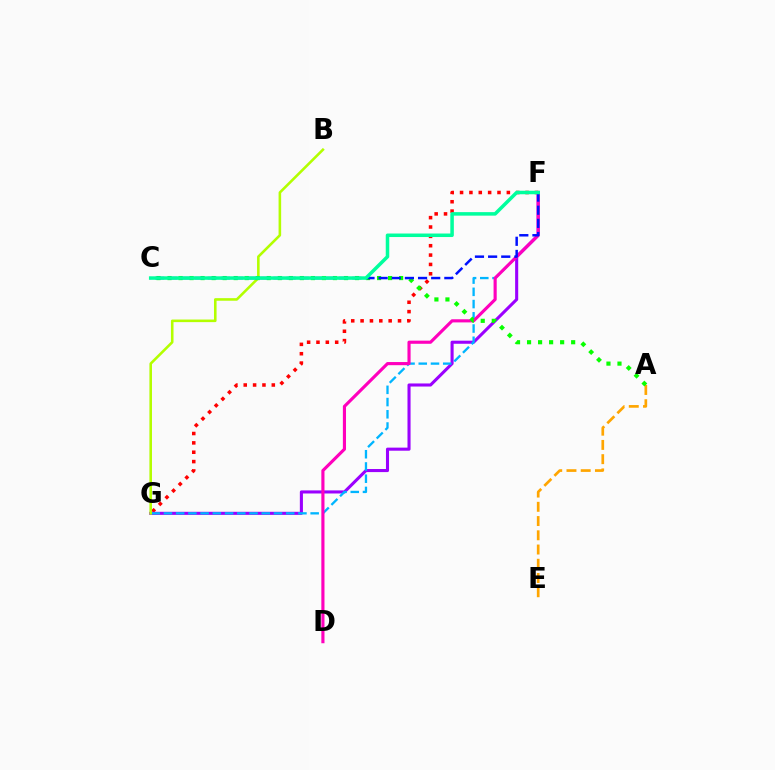{('F', 'G'): [{'color': '#ff0000', 'line_style': 'dotted', 'thickness': 2.54}, {'color': '#9b00ff', 'line_style': 'solid', 'thickness': 2.22}, {'color': '#00b5ff', 'line_style': 'dashed', 'thickness': 1.66}], ('A', 'E'): [{'color': '#ffa500', 'line_style': 'dashed', 'thickness': 1.93}], ('B', 'G'): [{'color': '#b3ff00', 'line_style': 'solid', 'thickness': 1.86}], ('D', 'F'): [{'color': '#ff00bd', 'line_style': 'solid', 'thickness': 2.26}], ('A', 'C'): [{'color': '#08ff00', 'line_style': 'dotted', 'thickness': 3.0}], ('C', 'F'): [{'color': '#0010ff', 'line_style': 'dashed', 'thickness': 1.79}, {'color': '#00ff9d', 'line_style': 'solid', 'thickness': 2.53}]}